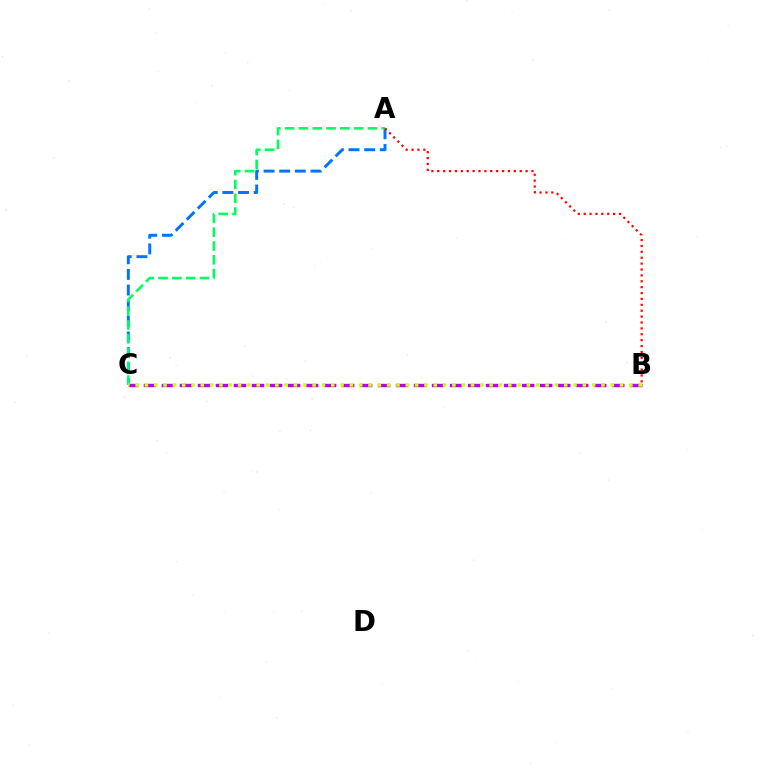{('B', 'C'): [{'color': '#b900ff', 'line_style': 'dashed', 'thickness': 2.45}, {'color': '#d1ff00', 'line_style': 'dotted', 'thickness': 2.53}], ('A', 'C'): [{'color': '#0074ff', 'line_style': 'dashed', 'thickness': 2.12}, {'color': '#00ff5c', 'line_style': 'dashed', 'thickness': 1.88}], ('A', 'B'): [{'color': '#ff0000', 'line_style': 'dotted', 'thickness': 1.6}]}